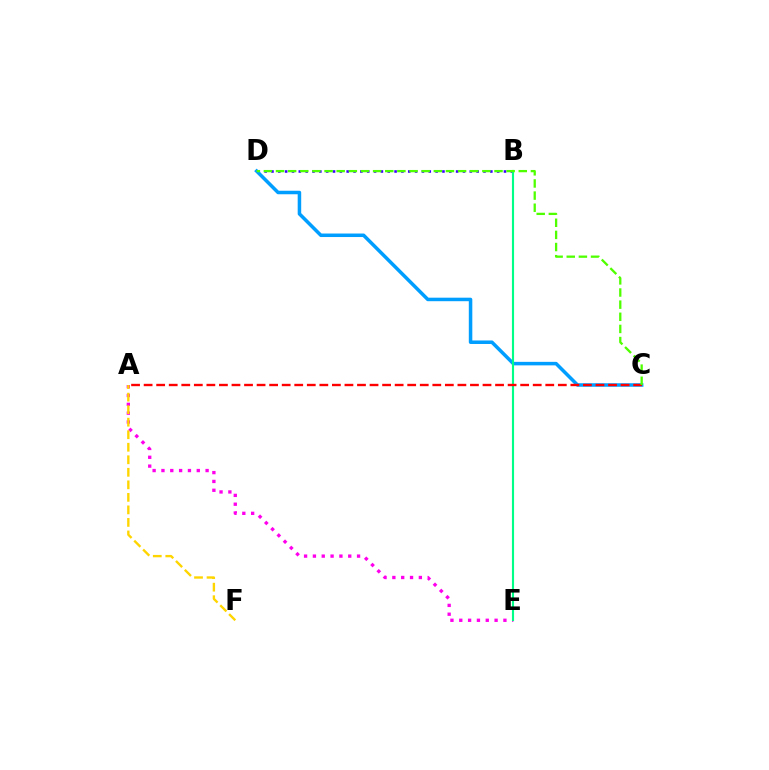{('A', 'E'): [{'color': '#ff00ed', 'line_style': 'dotted', 'thickness': 2.4}], ('A', 'F'): [{'color': '#ffd500', 'line_style': 'dashed', 'thickness': 1.7}], ('B', 'D'): [{'color': '#3700ff', 'line_style': 'dotted', 'thickness': 1.86}], ('C', 'D'): [{'color': '#009eff', 'line_style': 'solid', 'thickness': 2.53}, {'color': '#4fff00', 'line_style': 'dashed', 'thickness': 1.65}], ('B', 'E'): [{'color': '#00ff86', 'line_style': 'solid', 'thickness': 1.54}], ('A', 'C'): [{'color': '#ff0000', 'line_style': 'dashed', 'thickness': 1.71}]}